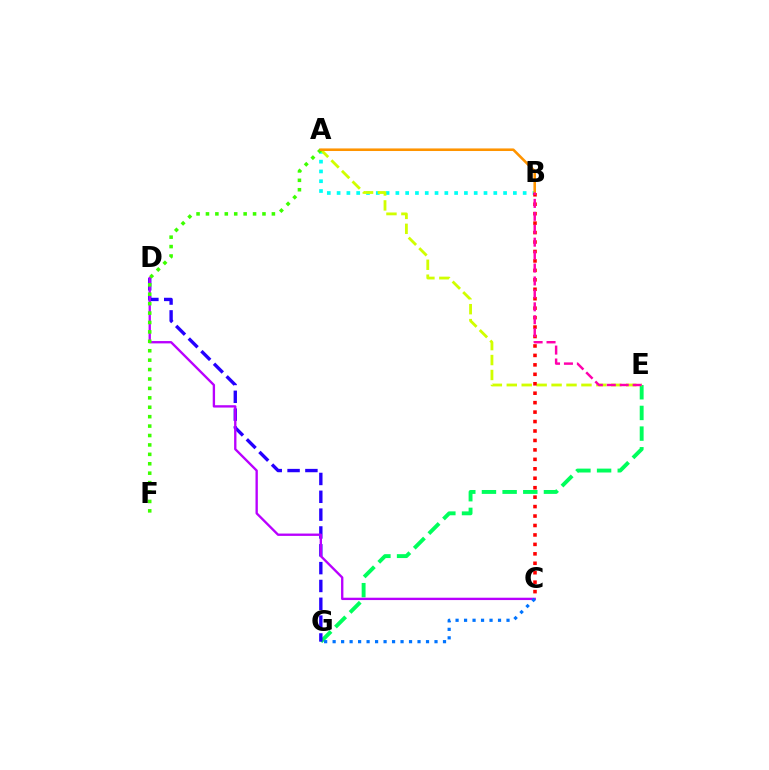{('E', 'G'): [{'color': '#00ff5c', 'line_style': 'dashed', 'thickness': 2.81}], ('A', 'B'): [{'color': '#00fff6', 'line_style': 'dotted', 'thickness': 2.66}, {'color': '#ff9400', 'line_style': 'solid', 'thickness': 1.86}], ('A', 'E'): [{'color': '#d1ff00', 'line_style': 'dashed', 'thickness': 2.03}], ('D', 'G'): [{'color': '#2500ff', 'line_style': 'dashed', 'thickness': 2.42}], ('C', 'D'): [{'color': '#b900ff', 'line_style': 'solid', 'thickness': 1.69}], ('A', 'F'): [{'color': '#3dff00', 'line_style': 'dotted', 'thickness': 2.56}], ('C', 'G'): [{'color': '#0074ff', 'line_style': 'dotted', 'thickness': 2.31}], ('B', 'C'): [{'color': '#ff0000', 'line_style': 'dotted', 'thickness': 2.57}], ('B', 'E'): [{'color': '#ff00ac', 'line_style': 'dashed', 'thickness': 1.76}]}